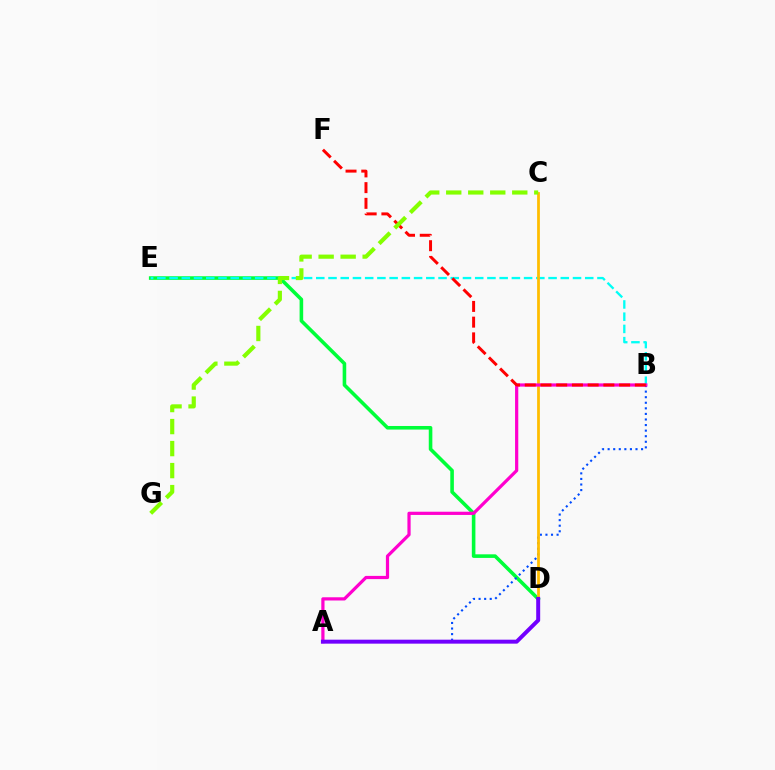{('D', 'E'): [{'color': '#00ff39', 'line_style': 'solid', 'thickness': 2.58}], ('B', 'E'): [{'color': '#00fff6', 'line_style': 'dashed', 'thickness': 1.66}], ('A', 'B'): [{'color': '#004bff', 'line_style': 'dotted', 'thickness': 1.51}, {'color': '#ff00cf', 'line_style': 'solid', 'thickness': 2.31}], ('C', 'D'): [{'color': '#ffbd00', 'line_style': 'solid', 'thickness': 1.99}], ('B', 'F'): [{'color': '#ff0000', 'line_style': 'dashed', 'thickness': 2.14}], ('C', 'G'): [{'color': '#84ff00', 'line_style': 'dashed', 'thickness': 2.99}], ('A', 'D'): [{'color': '#7200ff', 'line_style': 'solid', 'thickness': 2.86}]}